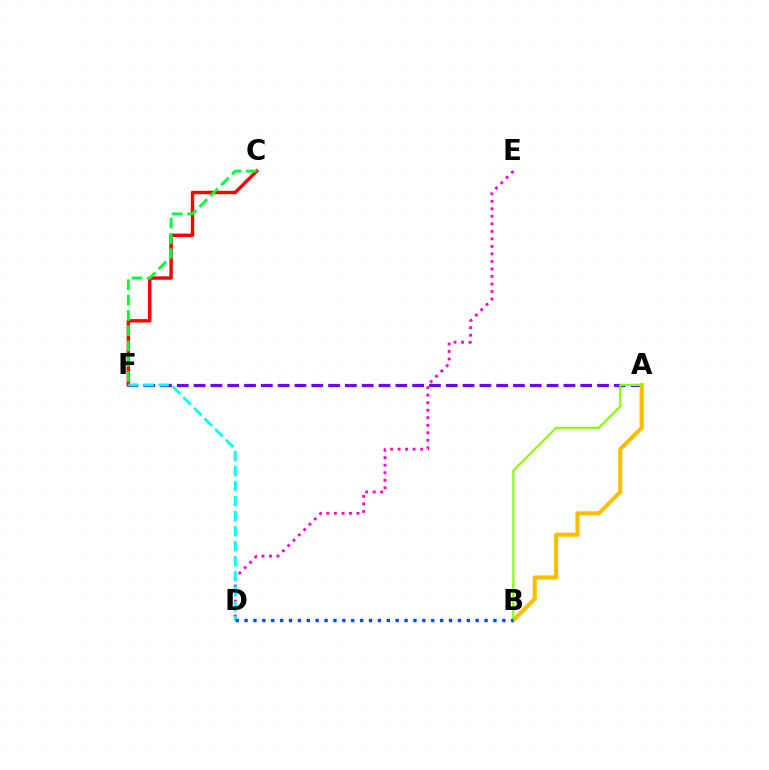{('A', 'F'): [{'color': '#7200ff', 'line_style': 'dashed', 'thickness': 2.28}], ('A', 'B'): [{'color': '#ffbd00', 'line_style': 'solid', 'thickness': 2.96}, {'color': '#84ff00', 'line_style': 'solid', 'thickness': 1.5}], ('C', 'F'): [{'color': '#ff0000', 'line_style': 'solid', 'thickness': 2.46}, {'color': '#00ff39', 'line_style': 'dashed', 'thickness': 2.08}], ('D', 'E'): [{'color': '#ff00cf', 'line_style': 'dotted', 'thickness': 2.04}], ('D', 'F'): [{'color': '#00fff6', 'line_style': 'dashed', 'thickness': 2.04}], ('B', 'D'): [{'color': '#004bff', 'line_style': 'dotted', 'thickness': 2.42}]}